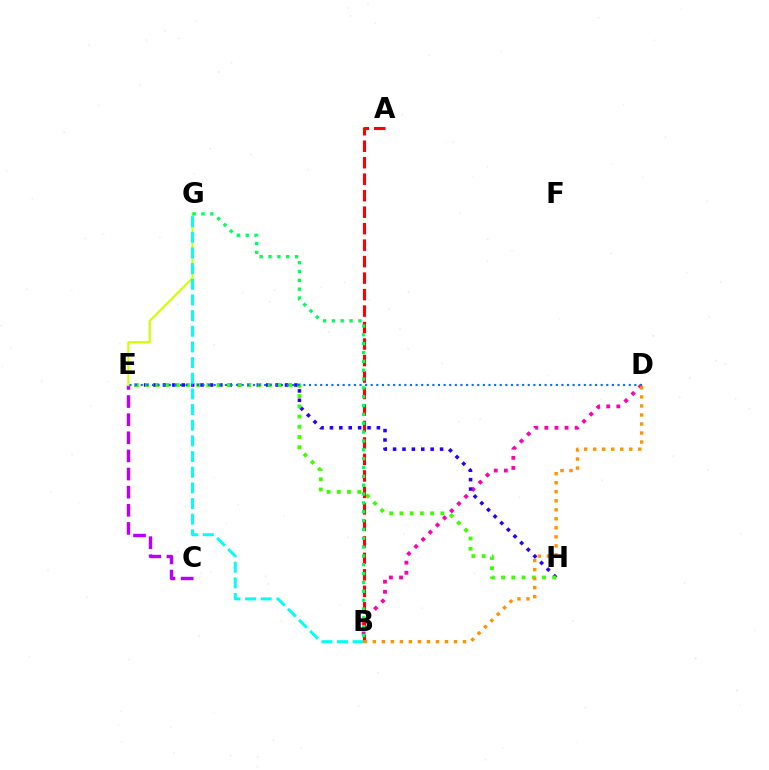{('C', 'E'): [{'color': '#b900ff', 'line_style': 'dashed', 'thickness': 2.46}], ('B', 'D'): [{'color': '#ff00ac', 'line_style': 'dotted', 'thickness': 2.75}, {'color': '#ff9400', 'line_style': 'dotted', 'thickness': 2.45}], ('E', 'H'): [{'color': '#2500ff', 'line_style': 'dotted', 'thickness': 2.55}, {'color': '#3dff00', 'line_style': 'dotted', 'thickness': 2.78}], ('E', 'G'): [{'color': '#d1ff00', 'line_style': 'solid', 'thickness': 1.55}], ('A', 'B'): [{'color': '#ff0000', 'line_style': 'dashed', 'thickness': 2.24}], ('B', 'G'): [{'color': '#00ff5c', 'line_style': 'dotted', 'thickness': 2.4}, {'color': '#00fff6', 'line_style': 'dashed', 'thickness': 2.13}], ('D', 'E'): [{'color': '#0074ff', 'line_style': 'dotted', 'thickness': 1.52}]}